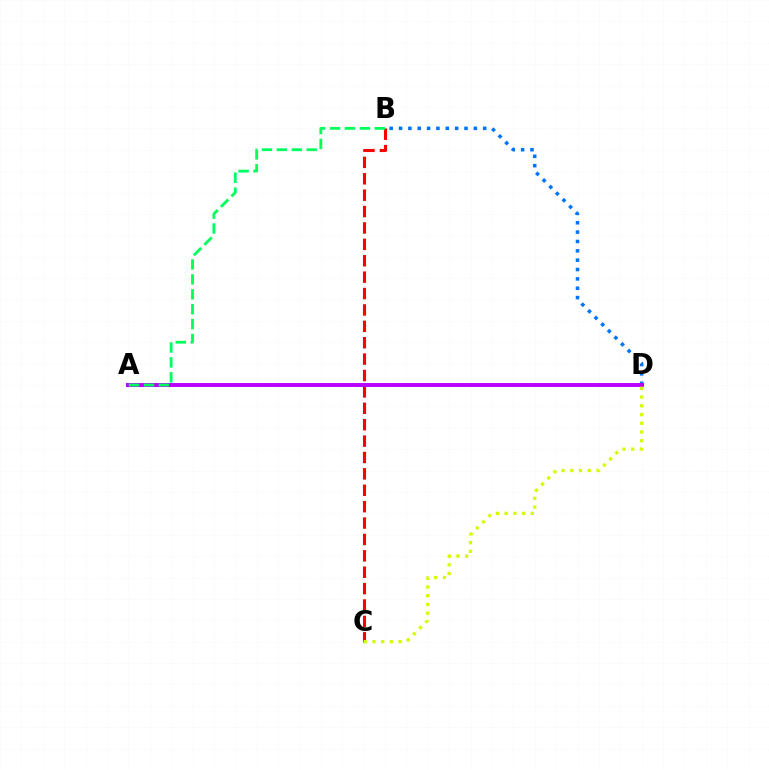{('B', 'D'): [{'color': '#0074ff', 'line_style': 'dotted', 'thickness': 2.54}], ('B', 'C'): [{'color': '#ff0000', 'line_style': 'dashed', 'thickness': 2.23}], ('A', 'D'): [{'color': '#b900ff', 'line_style': 'solid', 'thickness': 2.82}], ('A', 'B'): [{'color': '#00ff5c', 'line_style': 'dashed', 'thickness': 2.03}], ('C', 'D'): [{'color': '#d1ff00', 'line_style': 'dotted', 'thickness': 2.37}]}